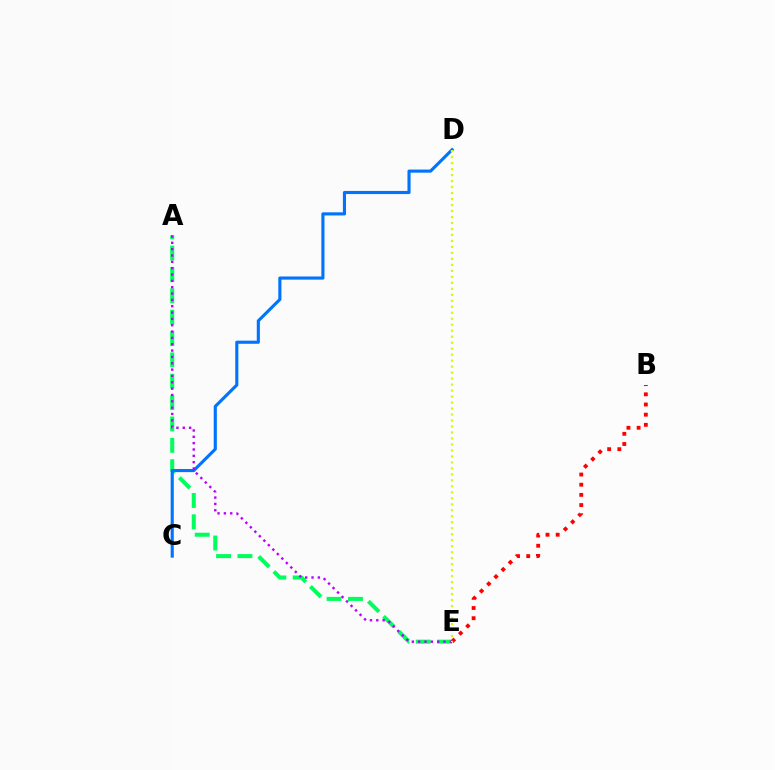{('A', 'E'): [{'color': '#00ff5c', 'line_style': 'dashed', 'thickness': 2.9}, {'color': '#b900ff', 'line_style': 'dotted', 'thickness': 1.72}], ('B', 'E'): [{'color': '#ff0000', 'line_style': 'dotted', 'thickness': 2.76}], ('C', 'D'): [{'color': '#0074ff', 'line_style': 'solid', 'thickness': 2.25}], ('D', 'E'): [{'color': '#d1ff00', 'line_style': 'dotted', 'thickness': 1.63}]}